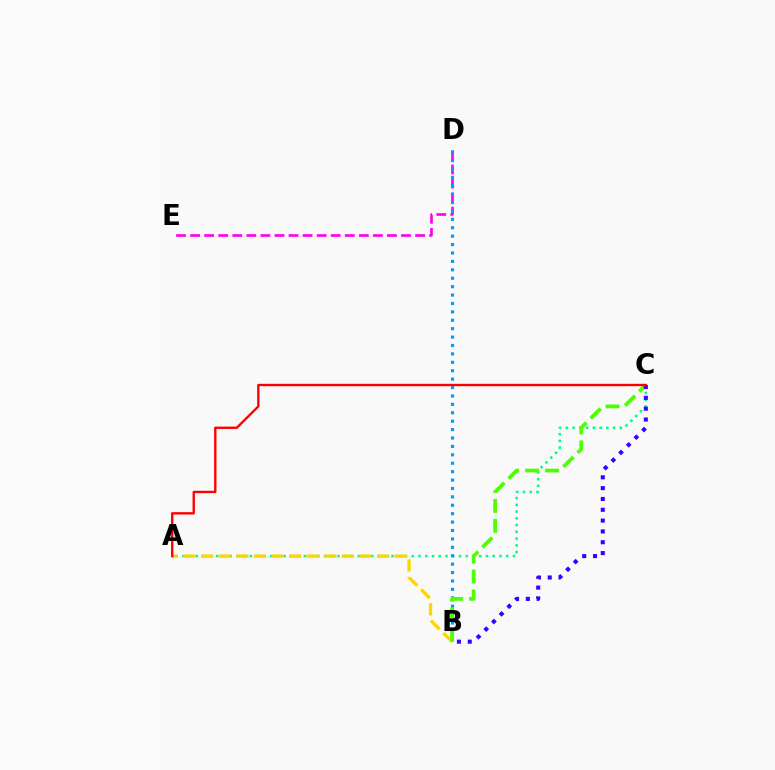{('D', 'E'): [{'color': '#ff00ed', 'line_style': 'dashed', 'thickness': 1.91}], ('A', 'C'): [{'color': '#00ff86', 'line_style': 'dotted', 'thickness': 1.83}, {'color': '#ff0000', 'line_style': 'solid', 'thickness': 1.7}], ('B', 'D'): [{'color': '#009eff', 'line_style': 'dotted', 'thickness': 2.28}], ('A', 'B'): [{'color': '#ffd500', 'line_style': 'dashed', 'thickness': 2.39}], ('B', 'C'): [{'color': '#4fff00', 'line_style': 'dashed', 'thickness': 2.71}, {'color': '#3700ff', 'line_style': 'dotted', 'thickness': 2.94}]}